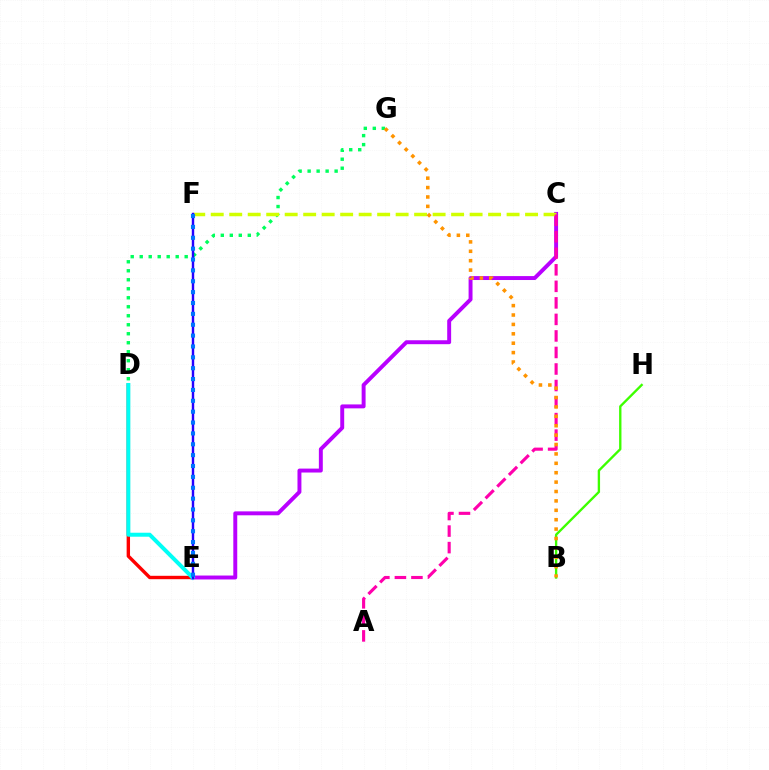{('D', 'E'): [{'color': '#ff0000', 'line_style': 'solid', 'thickness': 2.44}, {'color': '#00fff6', 'line_style': 'solid', 'thickness': 2.87}], ('C', 'E'): [{'color': '#b900ff', 'line_style': 'solid', 'thickness': 2.83}], ('D', 'G'): [{'color': '#00ff5c', 'line_style': 'dotted', 'thickness': 2.44}], ('C', 'F'): [{'color': '#d1ff00', 'line_style': 'dashed', 'thickness': 2.51}], ('A', 'C'): [{'color': '#ff00ac', 'line_style': 'dashed', 'thickness': 2.25}], ('B', 'H'): [{'color': '#3dff00', 'line_style': 'solid', 'thickness': 1.69}], ('E', 'F'): [{'color': '#2500ff', 'line_style': 'solid', 'thickness': 1.75}, {'color': '#0074ff', 'line_style': 'dotted', 'thickness': 2.95}], ('B', 'G'): [{'color': '#ff9400', 'line_style': 'dotted', 'thickness': 2.55}]}